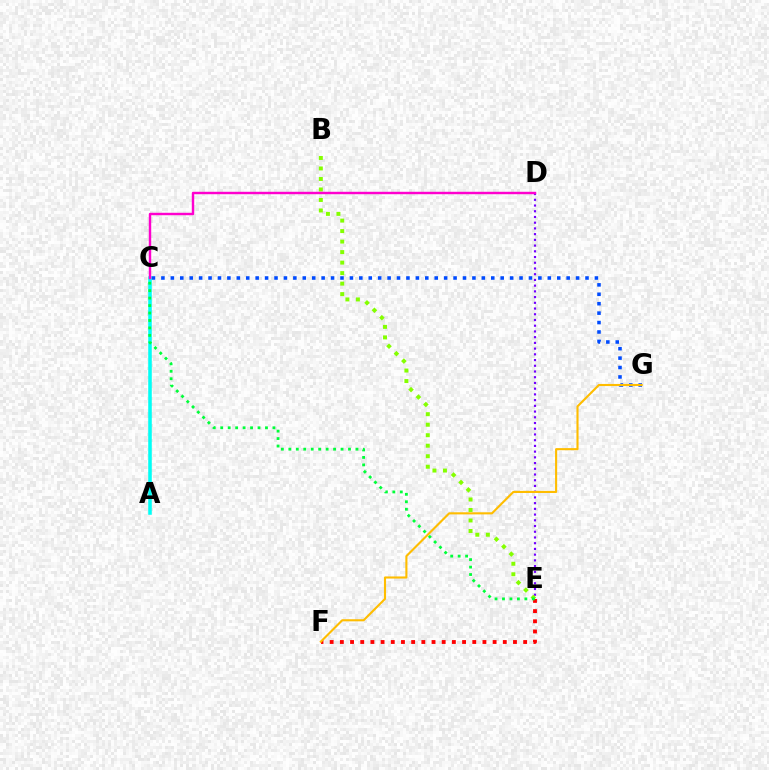{('A', 'C'): [{'color': '#00fff6', 'line_style': 'solid', 'thickness': 2.55}], ('D', 'E'): [{'color': '#7200ff', 'line_style': 'dotted', 'thickness': 1.55}], ('B', 'E'): [{'color': '#84ff00', 'line_style': 'dotted', 'thickness': 2.85}], ('E', 'F'): [{'color': '#ff0000', 'line_style': 'dotted', 'thickness': 2.77}], ('C', 'G'): [{'color': '#004bff', 'line_style': 'dotted', 'thickness': 2.56}], ('F', 'G'): [{'color': '#ffbd00', 'line_style': 'solid', 'thickness': 1.52}], ('C', 'D'): [{'color': '#ff00cf', 'line_style': 'solid', 'thickness': 1.75}], ('C', 'E'): [{'color': '#00ff39', 'line_style': 'dotted', 'thickness': 2.03}]}